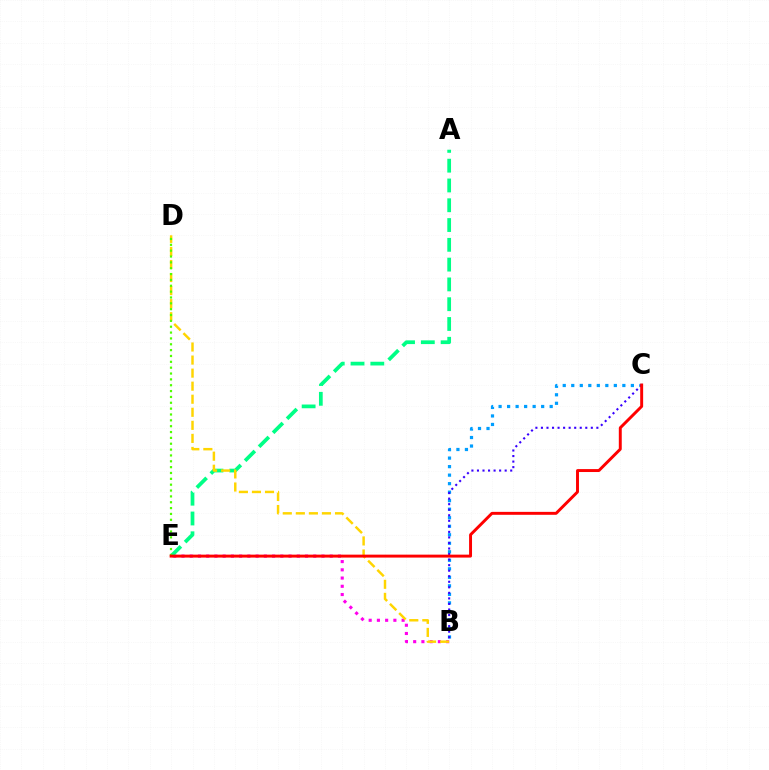{('B', 'C'): [{'color': '#009eff', 'line_style': 'dotted', 'thickness': 2.31}, {'color': '#3700ff', 'line_style': 'dotted', 'thickness': 1.51}], ('B', 'E'): [{'color': '#ff00ed', 'line_style': 'dotted', 'thickness': 2.24}], ('A', 'E'): [{'color': '#00ff86', 'line_style': 'dashed', 'thickness': 2.69}], ('B', 'D'): [{'color': '#ffd500', 'line_style': 'dashed', 'thickness': 1.77}], ('D', 'E'): [{'color': '#4fff00', 'line_style': 'dotted', 'thickness': 1.59}], ('C', 'E'): [{'color': '#ff0000', 'line_style': 'solid', 'thickness': 2.12}]}